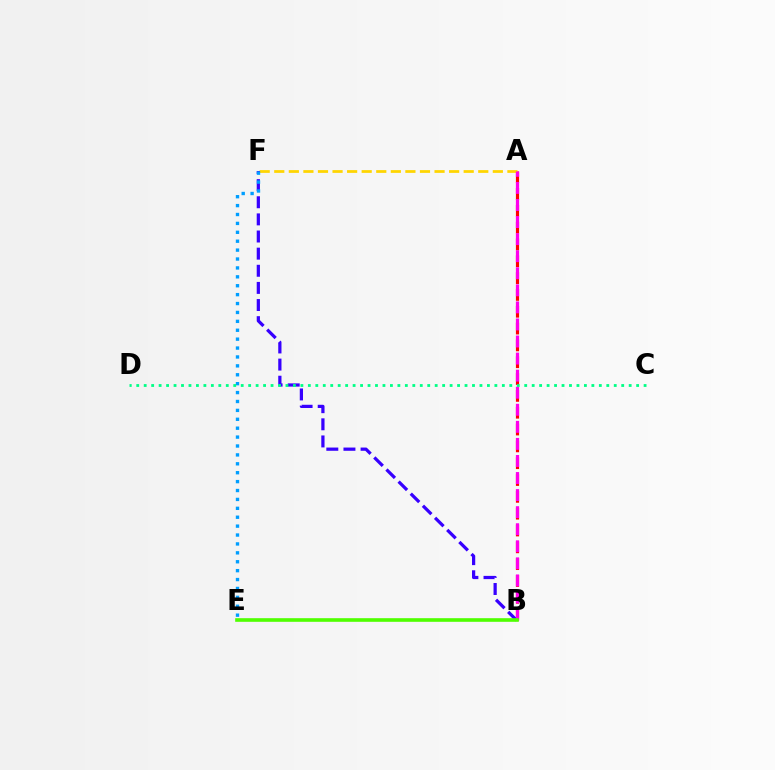{('A', 'B'): [{'color': '#ff0000', 'line_style': 'dashed', 'thickness': 2.29}, {'color': '#ff00ed', 'line_style': 'dashed', 'thickness': 2.32}], ('A', 'F'): [{'color': '#ffd500', 'line_style': 'dashed', 'thickness': 1.98}], ('B', 'F'): [{'color': '#3700ff', 'line_style': 'dashed', 'thickness': 2.33}], ('B', 'E'): [{'color': '#4fff00', 'line_style': 'solid', 'thickness': 2.61}], ('E', 'F'): [{'color': '#009eff', 'line_style': 'dotted', 'thickness': 2.42}], ('C', 'D'): [{'color': '#00ff86', 'line_style': 'dotted', 'thickness': 2.03}]}